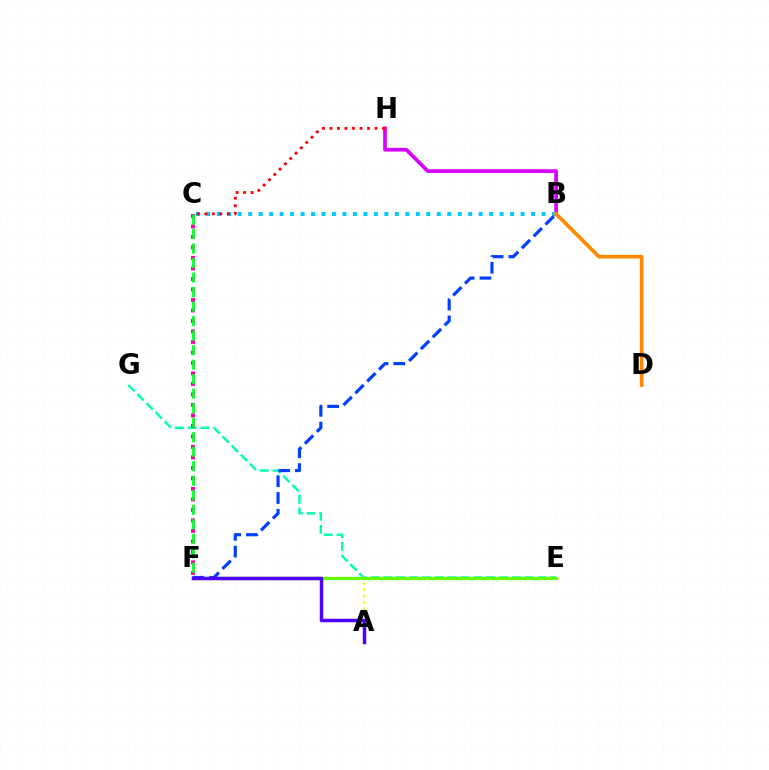{('B', 'H'): [{'color': '#d600ff', 'line_style': 'solid', 'thickness': 2.65}], ('B', 'C'): [{'color': '#00c7ff', 'line_style': 'dotted', 'thickness': 2.85}], ('E', 'G'): [{'color': '#00ffaf', 'line_style': 'dashed', 'thickness': 1.74}], ('A', 'F'): [{'color': '#eeff00', 'line_style': 'dotted', 'thickness': 1.73}, {'color': '#4f00ff', 'line_style': 'solid', 'thickness': 2.51}], ('C', 'F'): [{'color': '#ff00a0', 'line_style': 'dotted', 'thickness': 2.85}, {'color': '#00ff27', 'line_style': 'dashed', 'thickness': 1.97}], ('E', 'F'): [{'color': '#66ff00', 'line_style': 'solid', 'thickness': 2.32}], ('B', 'F'): [{'color': '#003fff', 'line_style': 'dashed', 'thickness': 2.28}], ('B', 'D'): [{'color': '#ff8800', 'line_style': 'solid', 'thickness': 2.64}], ('C', 'H'): [{'color': '#ff0000', 'line_style': 'dotted', 'thickness': 2.04}]}